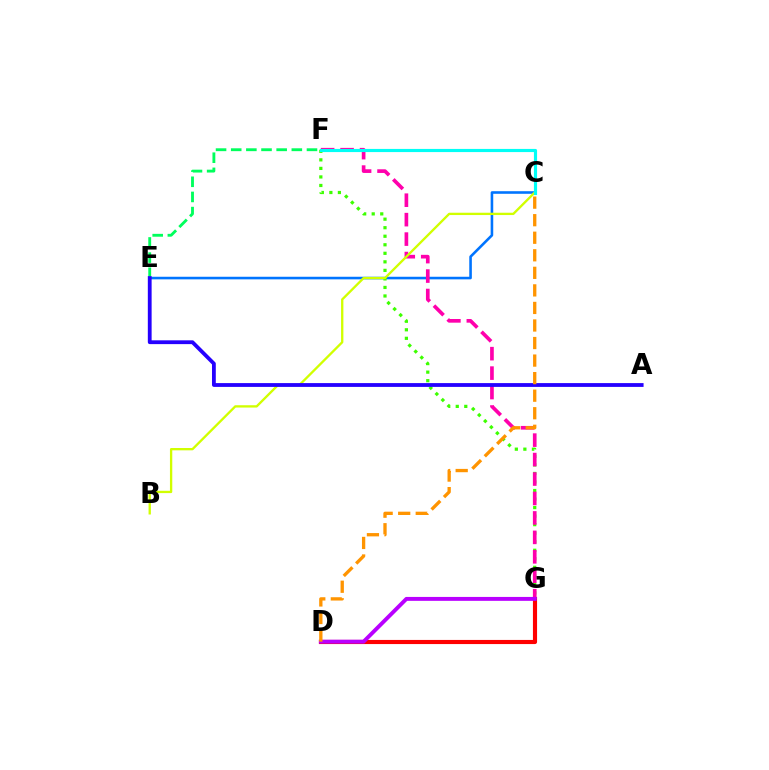{('D', 'G'): [{'color': '#ff0000', 'line_style': 'solid', 'thickness': 2.97}, {'color': '#b900ff', 'line_style': 'solid', 'thickness': 2.82}], ('C', 'E'): [{'color': '#0074ff', 'line_style': 'solid', 'thickness': 1.87}], ('F', 'G'): [{'color': '#3dff00', 'line_style': 'dotted', 'thickness': 2.32}, {'color': '#ff00ac', 'line_style': 'dashed', 'thickness': 2.64}], ('E', 'F'): [{'color': '#00ff5c', 'line_style': 'dashed', 'thickness': 2.06}], ('B', 'C'): [{'color': '#d1ff00', 'line_style': 'solid', 'thickness': 1.67}], ('C', 'F'): [{'color': '#00fff6', 'line_style': 'solid', 'thickness': 2.27}], ('A', 'E'): [{'color': '#2500ff', 'line_style': 'solid', 'thickness': 2.74}], ('C', 'D'): [{'color': '#ff9400', 'line_style': 'dashed', 'thickness': 2.38}]}